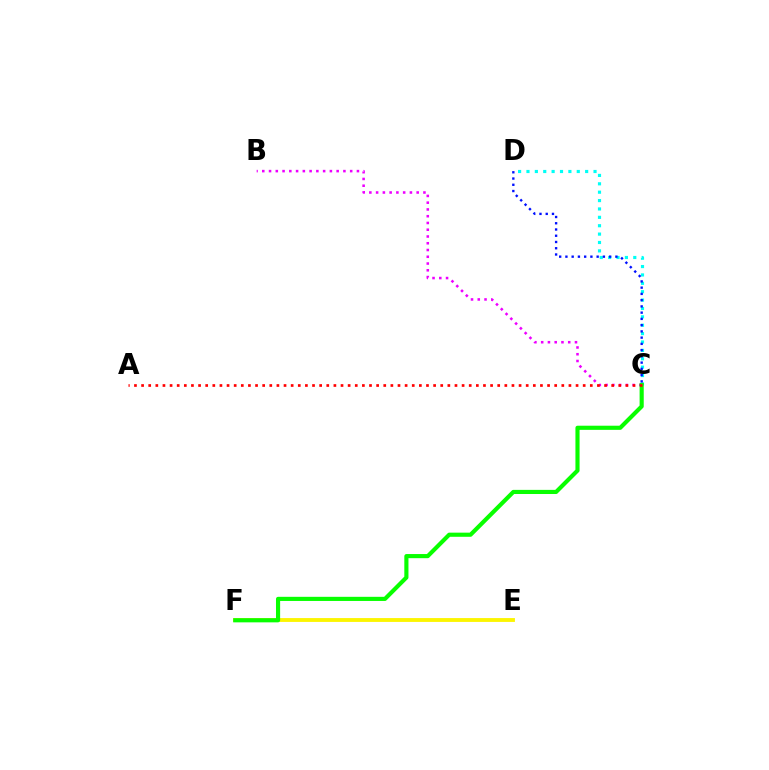{('E', 'F'): [{'color': '#fcf500', 'line_style': 'solid', 'thickness': 2.77}], ('C', 'D'): [{'color': '#00fff6', 'line_style': 'dotted', 'thickness': 2.28}, {'color': '#0010ff', 'line_style': 'dotted', 'thickness': 1.7}], ('B', 'C'): [{'color': '#ee00ff', 'line_style': 'dotted', 'thickness': 1.84}], ('C', 'F'): [{'color': '#08ff00', 'line_style': 'solid', 'thickness': 2.98}], ('A', 'C'): [{'color': '#ff0000', 'line_style': 'dotted', 'thickness': 1.94}]}